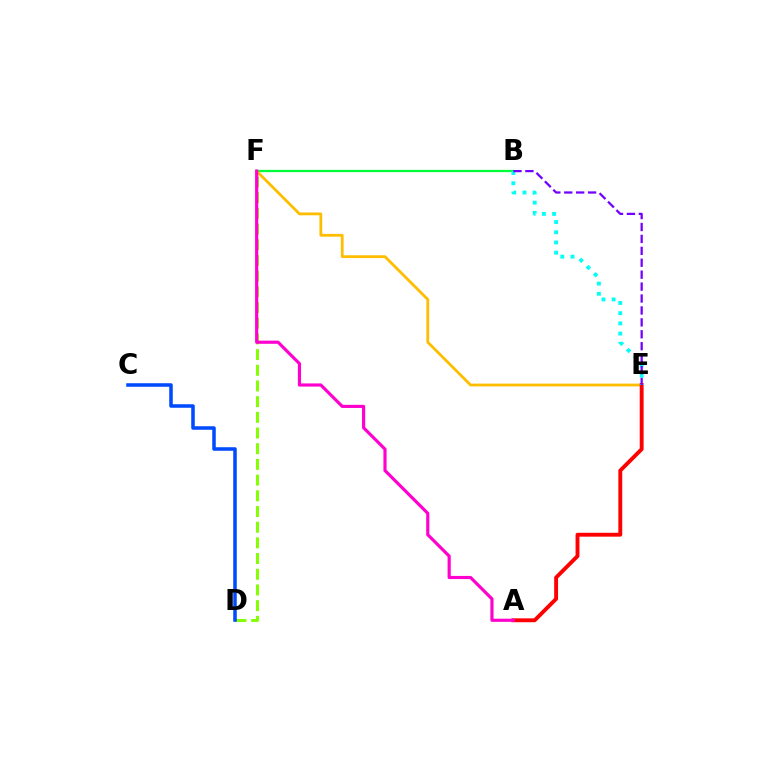{('D', 'F'): [{'color': '#84ff00', 'line_style': 'dashed', 'thickness': 2.13}], ('B', 'F'): [{'color': '#00ff39', 'line_style': 'solid', 'thickness': 1.63}], ('E', 'F'): [{'color': '#ffbd00', 'line_style': 'solid', 'thickness': 2.01}], ('A', 'E'): [{'color': '#ff0000', 'line_style': 'solid', 'thickness': 2.79}], ('B', 'E'): [{'color': '#00fff6', 'line_style': 'dotted', 'thickness': 2.77}, {'color': '#7200ff', 'line_style': 'dashed', 'thickness': 1.62}], ('C', 'D'): [{'color': '#004bff', 'line_style': 'solid', 'thickness': 2.55}], ('A', 'F'): [{'color': '#ff00cf', 'line_style': 'solid', 'thickness': 2.27}]}